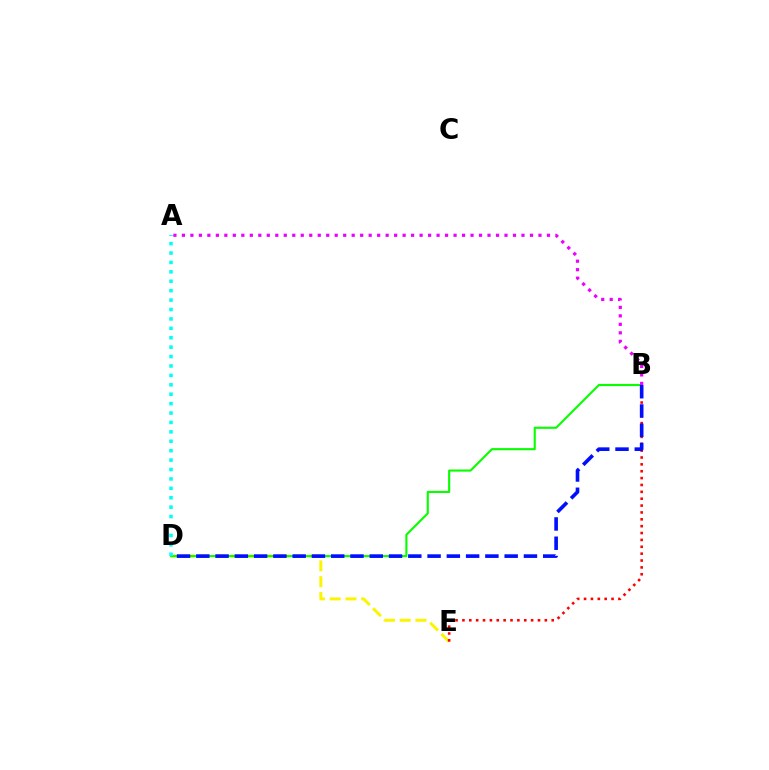{('D', 'E'): [{'color': '#fcf500', 'line_style': 'dashed', 'thickness': 2.14}], ('B', 'E'): [{'color': '#ff0000', 'line_style': 'dotted', 'thickness': 1.87}], ('B', 'D'): [{'color': '#08ff00', 'line_style': 'solid', 'thickness': 1.53}, {'color': '#0010ff', 'line_style': 'dashed', 'thickness': 2.62}], ('A', 'B'): [{'color': '#ee00ff', 'line_style': 'dotted', 'thickness': 2.31}], ('A', 'D'): [{'color': '#00fff6', 'line_style': 'dotted', 'thickness': 2.56}]}